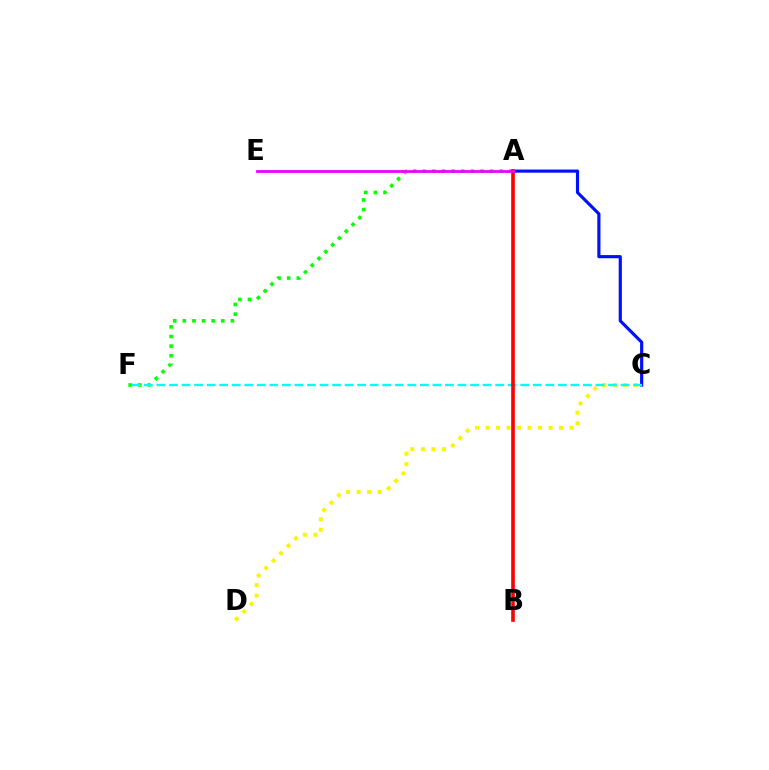{('A', 'F'): [{'color': '#08ff00', 'line_style': 'dotted', 'thickness': 2.61}], ('A', 'C'): [{'color': '#0010ff', 'line_style': 'solid', 'thickness': 2.28}], ('C', 'D'): [{'color': '#fcf500', 'line_style': 'dotted', 'thickness': 2.85}], ('C', 'F'): [{'color': '#00fff6', 'line_style': 'dashed', 'thickness': 1.7}], ('A', 'B'): [{'color': '#ff0000', 'line_style': 'solid', 'thickness': 2.61}], ('A', 'E'): [{'color': '#ee00ff', 'line_style': 'solid', 'thickness': 2.01}]}